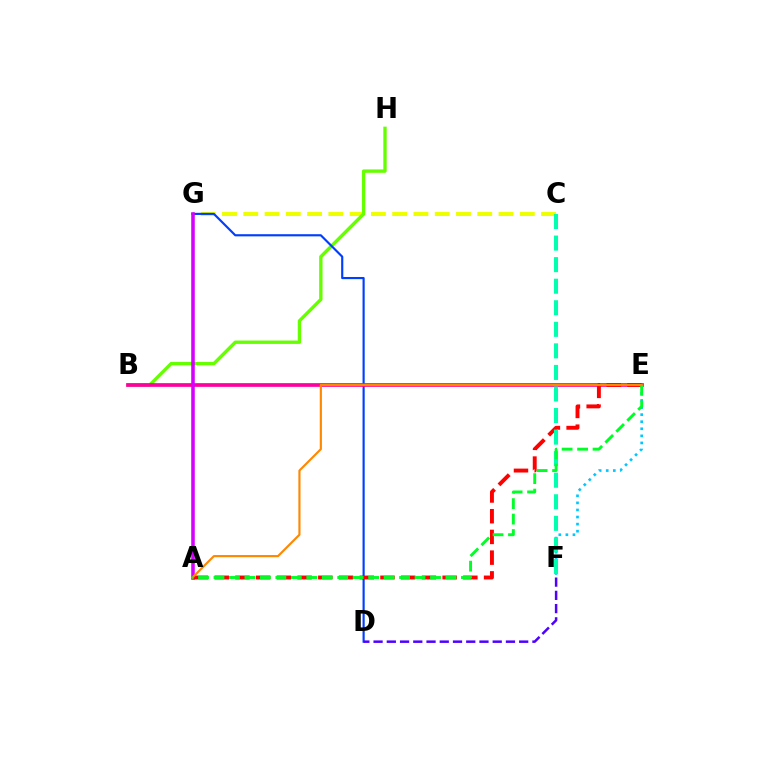{('C', 'G'): [{'color': '#eeff00', 'line_style': 'dashed', 'thickness': 2.89}], ('B', 'H'): [{'color': '#66ff00', 'line_style': 'solid', 'thickness': 2.42}], ('E', 'F'): [{'color': '#00c7ff', 'line_style': 'dotted', 'thickness': 1.92}], ('D', 'G'): [{'color': '#003fff', 'line_style': 'solid', 'thickness': 1.55}], ('B', 'E'): [{'color': '#ff00a0', 'line_style': 'solid', 'thickness': 2.68}], ('A', 'G'): [{'color': '#d600ff', 'line_style': 'solid', 'thickness': 2.56}], ('A', 'E'): [{'color': '#ff0000', 'line_style': 'dashed', 'thickness': 2.81}, {'color': '#ff8800', 'line_style': 'solid', 'thickness': 1.55}, {'color': '#00ff27', 'line_style': 'dashed', 'thickness': 2.1}], ('C', 'F'): [{'color': '#00ffaf', 'line_style': 'dashed', 'thickness': 2.93}], ('D', 'F'): [{'color': '#4f00ff', 'line_style': 'dashed', 'thickness': 1.8}]}